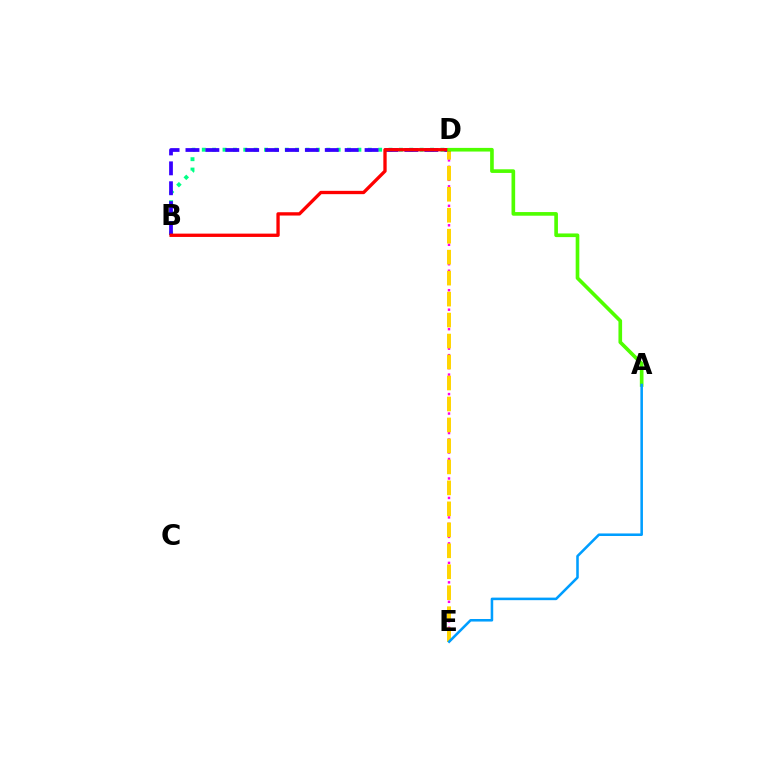{('B', 'D'): [{'color': '#00ff86', 'line_style': 'dotted', 'thickness': 2.82}, {'color': '#3700ff', 'line_style': 'dashed', 'thickness': 2.7}, {'color': '#ff0000', 'line_style': 'solid', 'thickness': 2.39}], ('D', 'E'): [{'color': '#ff00ed', 'line_style': 'dotted', 'thickness': 1.76}, {'color': '#ffd500', 'line_style': 'dashed', 'thickness': 2.85}], ('A', 'D'): [{'color': '#4fff00', 'line_style': 'solid', 'thickness': 2.63}], ('A', 'E'): [{'color': '#009eff', 'line_style': 'solid', 'thickness': 1.84}]}